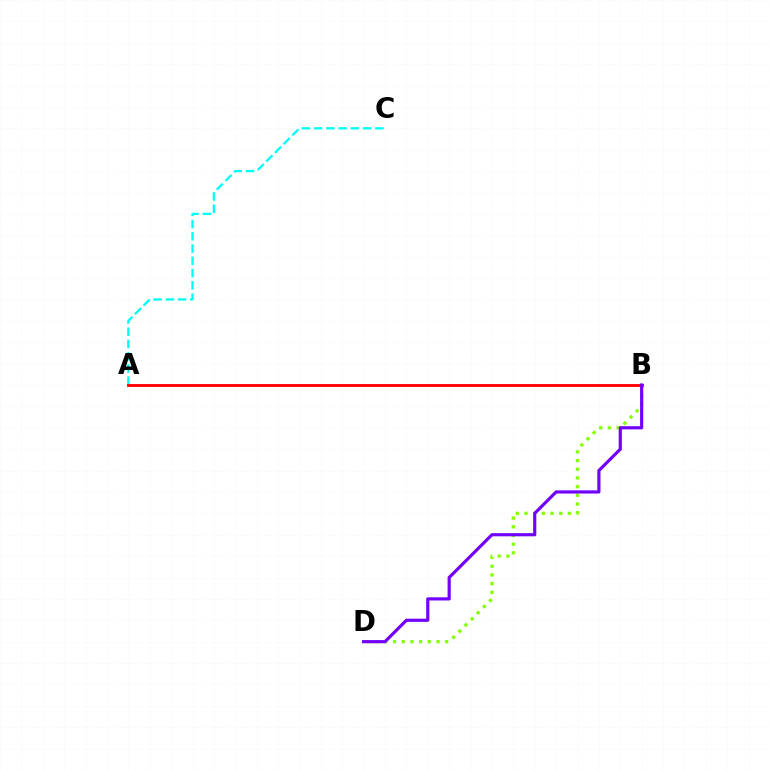{('A', 'C'): [{'color': '#00fff6', 'line_style': 'dashed', 'thickness': 1.66}], ('B', 'D'): [{'color': '#84ff00', 'line_style': 'dotted', 'thickness': 2.36}, {'color': '#7200ff', 'line_style': 'solid', 'thickness': 2.28}], ('A', 'B'): [{'color': '#ff0000', 'line_style': 'solid', 'thickness': 2.06}]}